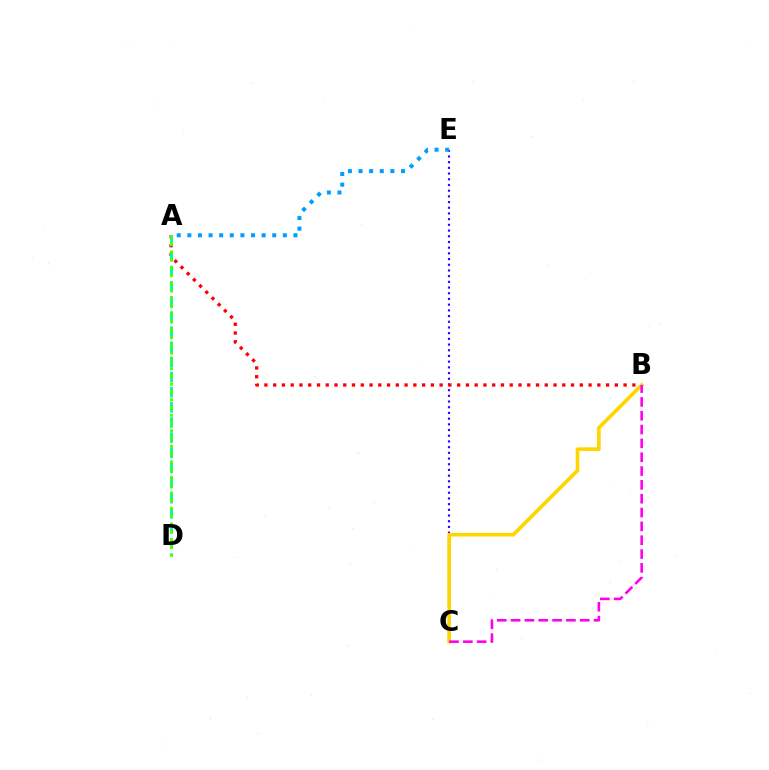{('C', 'E'): [{'color': '#3700ff', 'line_style': 'dotted', 'thickness': 1.55}], ('A', 'B'): [{'color': '#ff0000', 'line_style': 'dotted', 'thickness': 2.38}], ('A', 'D'): [{'color': '#00ff86', 'line_style': 'dashed', 'thickness': 2.06}, {'color': '#4fff00', 'line_style': 'dotted', 'thickness': 2.11}], ('B', 'C'): [{'color': '#ffd500', 'line_style': 'solid', 'thickness': 2.62}, {'color': '#ff00ed', 'line_style': 'dashed', 'thickness': 1.88}], ('A', 'E'): [{'color': '#009eff', 'line_style': 'dotted', 'thickness': 2.88}]}